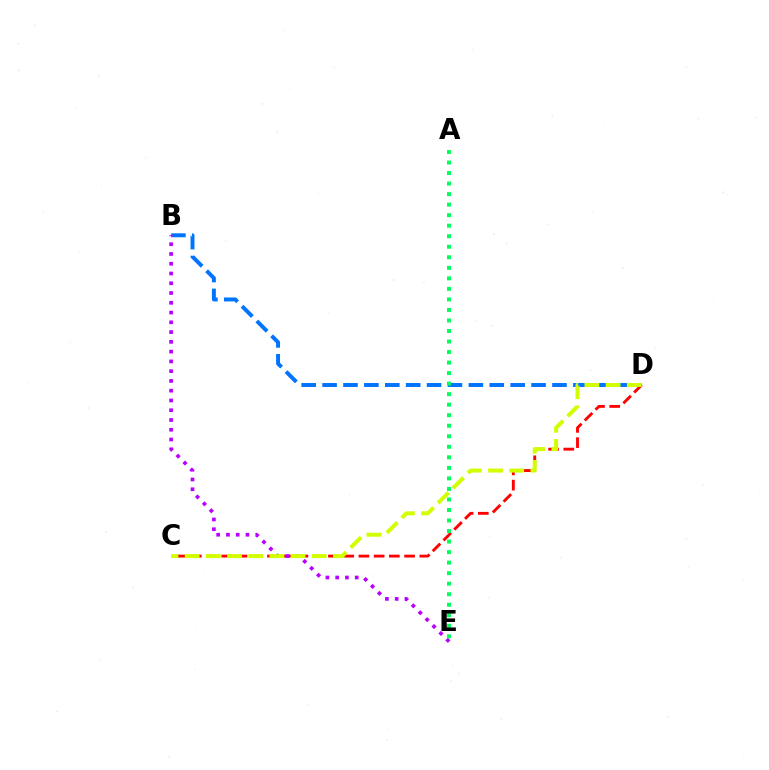{('B', 'D'): [{'color': '#0074ff', 'line_style': 'dashed', 'thickness': 2.84}], ('C', 'D'): [{'color': '#ff0000', 'line_style': 'dashed', 'thickness': 2.07}, {'color': '#d1ff00', 'line_style': 'dashed', 'thickness': 2.88}], ('B', 'E'): [{'color': '#b900ff', 'line_style': 'dotted', 'thickness': 2.65}], ('A', 'E'): [{'color': '#00ff5c', 'line_style': 'dotted', 'thickness': 2.86}]}